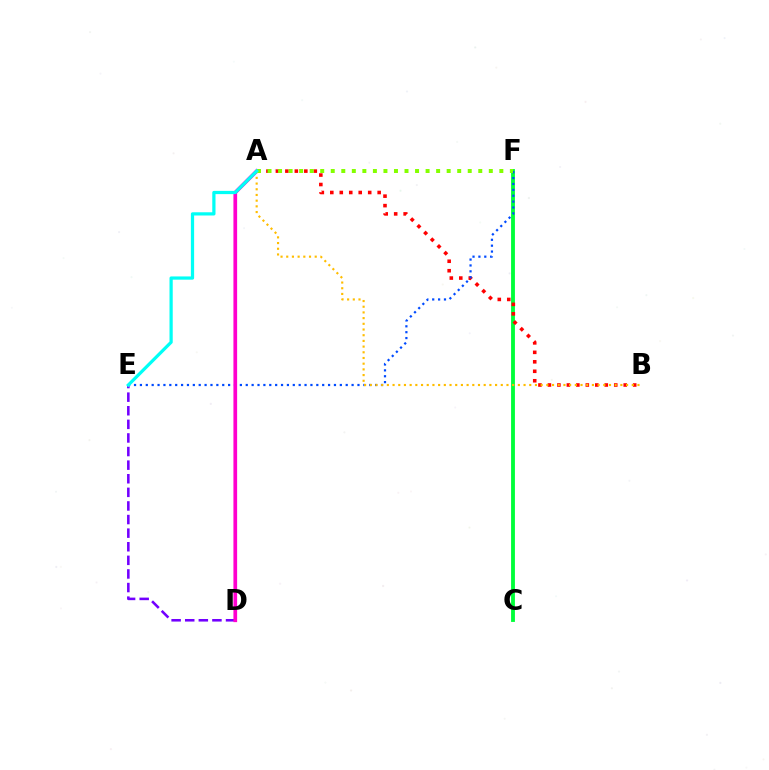{('C', 'F'): [{'color': '#00ff39', 'line_style': 'solid', 'thickness': 2.77}], ('A', 'B'): [{'color': '#ff0000', 'line_style': 'dotted', 'thickness': 2.57}, {'color': '#ffbd00', 'line_style': 'dotted', 'thickness': 1.55}], ('E', 'F'): [{'color': '#004bff', 'line_style': 'dotted', 'thickness': 1.6}], ('D', 'E'): [{'color': '#7200ff', 'line_style': 'dashed', 'thickness': 1.85}], ('A', 'D'): [{'color': '#ff00cf', 'line_style': 'solid', 'thickness': 2.67}], ('A', 'F'): [{'color': '#84ff00', 'line_style': 'dotted', 'thickness': 2.86}], ('A', 'E'): [{'color': '#00fff6', 'line_style': 'solid', 'thickness': 2.33}]}